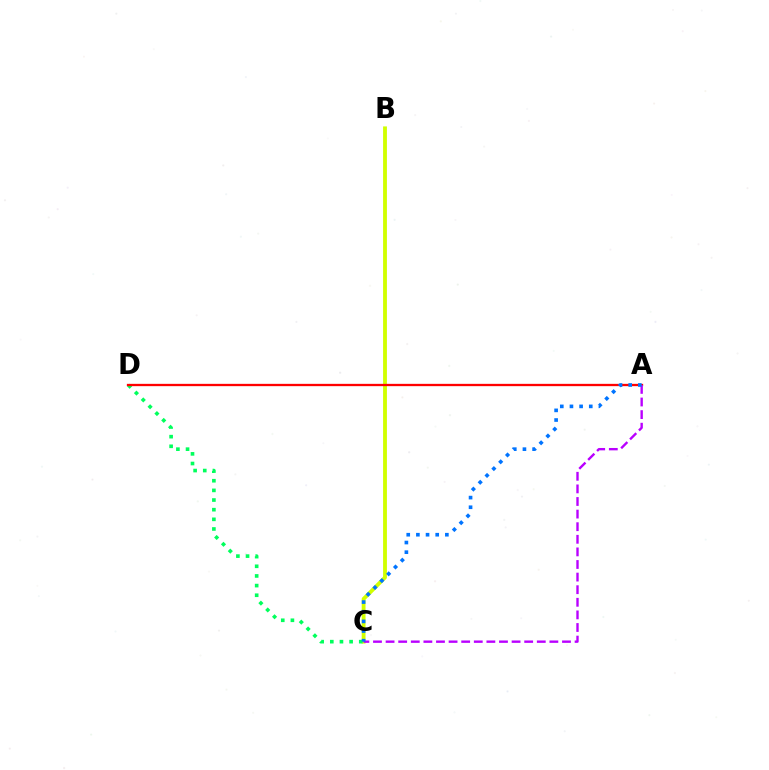{('B', 'C'): [{'color': '#d1ff00', 'line_style': 'solid', 'thickness': 2.76}], ('C', 'D'): [{'color': '#00ff5c', 'line_style': 'dotted', 'thickness': 2.62}], ('A', 'D'): [{'color': '#ff0000', 'line_style': 'solid', 'thickness': 1.66}], ('A', 'C'): [{'color': '#b900ff', 'line_style': 'dashed', 'thickness': 1.71}, {'color': '#0074ff', 'line_style': 'dotted', 'thickness': 2.62}]}